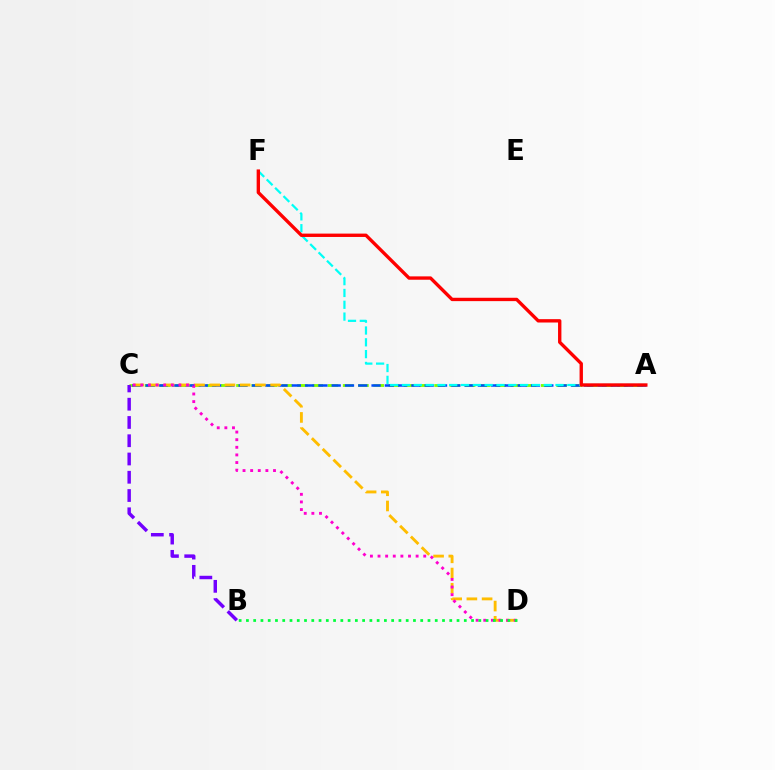{('A', 'C'): [{'color': '#84ff00', 'line_style': 'dashed', 'thickness': 2.07}, {'color': '#004bff', 'line_style': 'dashed', 'thickness': 1.81}], ('B', 'C'): [{'color': '#7200ff', 'line_style': 'dashed', 'thickness': 2.48}], ('C', 'D'): [{'color': '#ffbd00', 'line_style': 'dashed', 'thickness': 2.07}, {'color': '#ff00cf', 'line_style': 'dotted', 'thickness': 2.07}], ('A', 'F'): [{'color': '#00fff6', 'line_style': 'dashed', 'thickness': 1.6}, {'color': '#ff0000', 'line_style': 'solid', 'thickness': 2.42}], ('B', 'D'): [{'color': '#00ff39', 'line_style': 'dotted', 'thickness': 1.97}]}